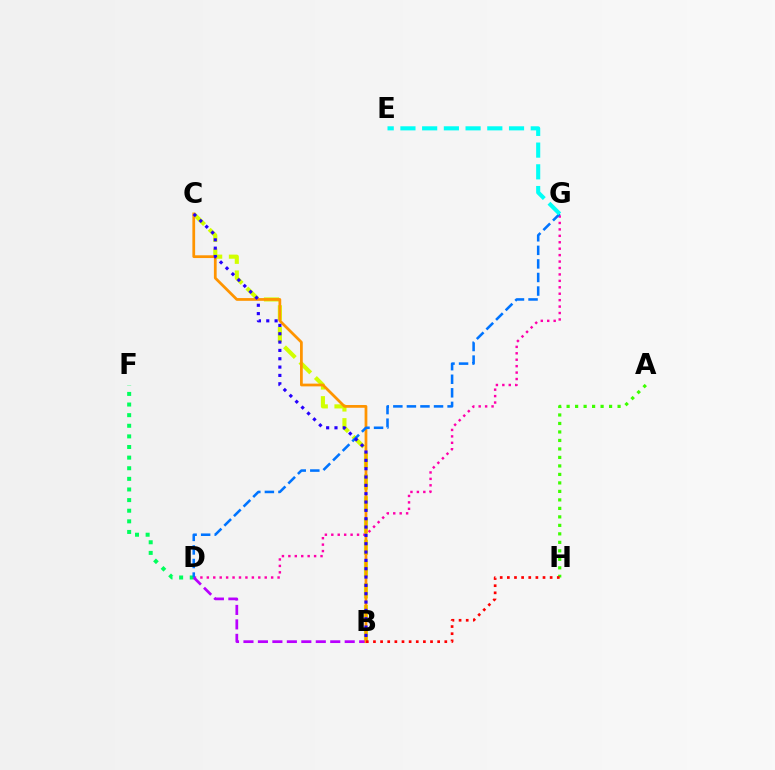{('B', 'C'): [{'color': '#d1ff00', 'line_style': 'dashed', 'thickness': 2.96}, {'color': '#ff9400', 'line_style': 'solid', 'thickness': 1.98}, {'color': '#2500ff', 'line_style': 'dotted', 'thickness': 2.26}], ('A', 'H'): [{'color': '#3dff00', 'line_style': 'dotted', 'thickness': 2.31}], ('D', 'F'): [{'color': '#00ff5c', 'line_style': 'dotted', 'thickness': 2.88}], ('D', 'G'): [{'color': '#ff00ac', 'line_style': 'dotted', 'thickness': 1.75}, {'color': '#0074ff', 'line_style': 'dashed', 'thickness': 1.84}], ('B', 'D'): [{'color': '#b900ff', 'line_style': 'dashed', 'thickness': 1.97}], ('E', 'G'): [{'color': '#00fff6', 'line_style': 'dashed', 'thickness': 2.95}], ('B', 'H'): [{'color': '#ff0000', 'line_style': 'dotted', 'thickness': 1.94}]}